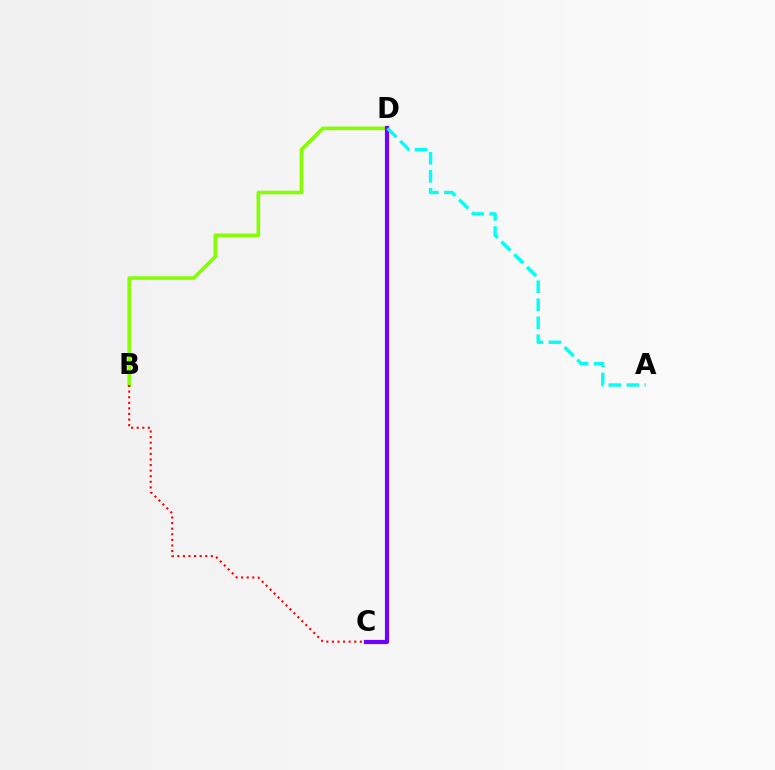{('B', 'D'): [{'color': '#84ff00', 'line_style': 'solid', 'thickness': 2.6}], ('C', 'D'): [{'color': '#7200ff', 'line_style': 'solid', 'thickness': 3.0}], ('B', 'C'): [{'color': '#ff0000', 'line_style': 'dotted', 'thickness': 1.52}], ('A', 'D'): [{'color': '#00fff6', 'line_style': 'dashed', 'thickness': 2.45}]}